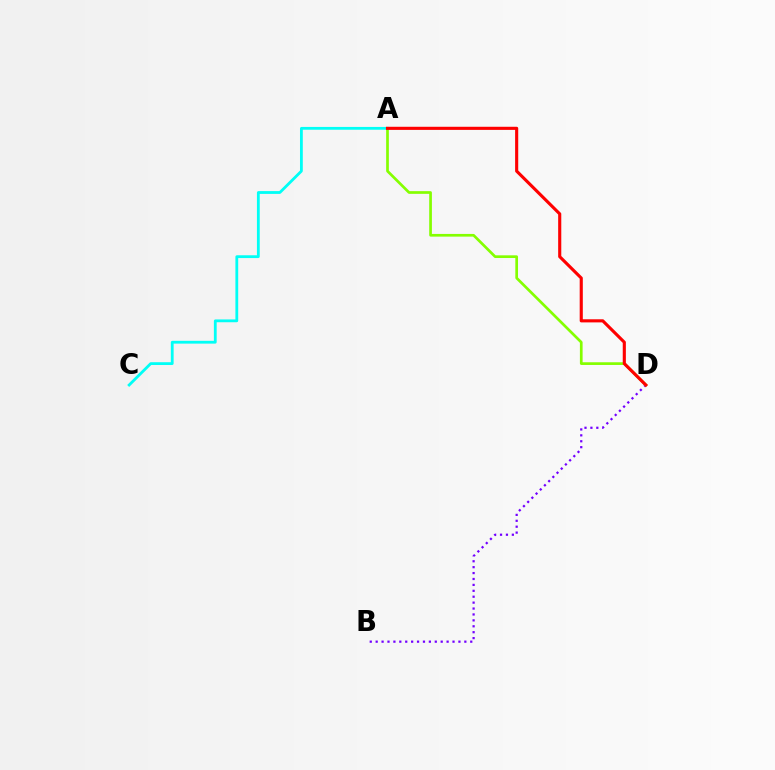{('B', 'D'): [{'color': '#7200ff', 'line_style': 'dotted', 'thickness': 1.61}], ('A', 'C'): [{'color': '#00fff6', 'line_style': 'solid', 'thickness': 2.01}], ('A', 'D'): [{'color': '#84ff00', 'line_style': 'solid', 'thickness': 1.94}, {'color': '#ff0000', 'line_style': 'solid', 'thickness': 2.24}]}